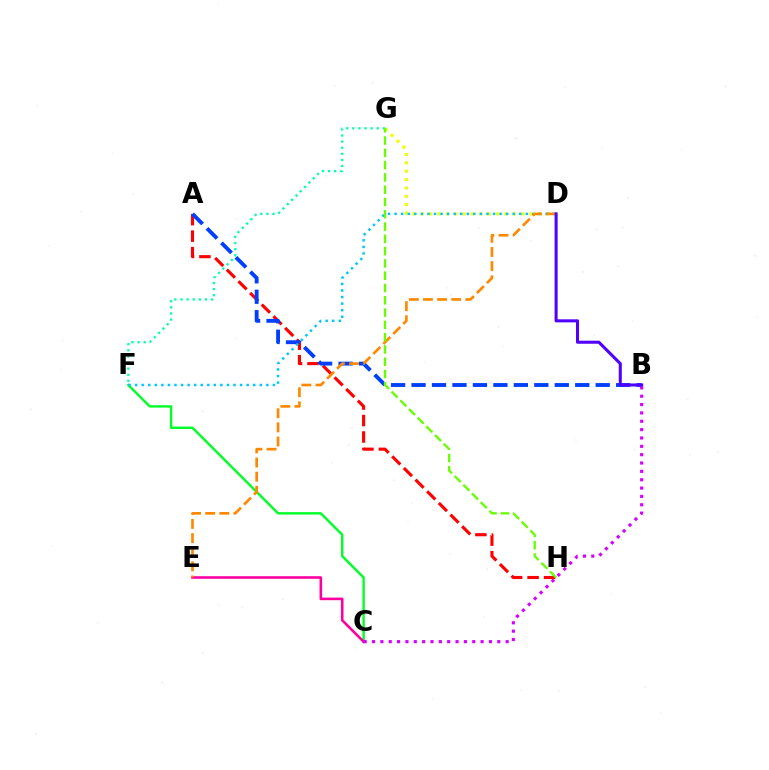{('C', 'F'): [{'color': '#00ff27', 'line_style': 'solid', 'thickness': 1.74}], ('A', 'H'): [{'color': '#ff0000', 'line_style': 'dashed', 'thickness': 2.24}], ('D', 'G'): [{'color': '#eeff00', 'line_style': 'dotted', 'thickness': 2.27}], ('C', 'E'): [{'color': '#ff00a0', 'line_style': 'solid', 'thickness': 1.87}], ('A', 'B'): [{'color': '#003fff', 'line_style': 'dashed', 'thickness': 2.78}], ('F', 'G'): [{'color': '#00ffaf', 'line_style': 'dotted', 'thickness': 1.66}], ('D', 'F'): [{'color': '#00c7ff', 'line_style': 'dotted', 'thickness': 1.78}], ('B', 'C'): [{'color': '#d600ff', 'line_style': 'dotted', 'thickness': 2.27}], ('D', 'E'): [{'color': '#ff8800', 'line_style': 'dashed', 'thickness': 1.92}], ('G', 'H'): [{'color': '#66ff00', 'line_style': 'dashed', 'thickness': 1.67}], ('B', 'D'): [{'color': '#4f00ff', 'line_style': 'solid', 'thickness': 2.2}]}